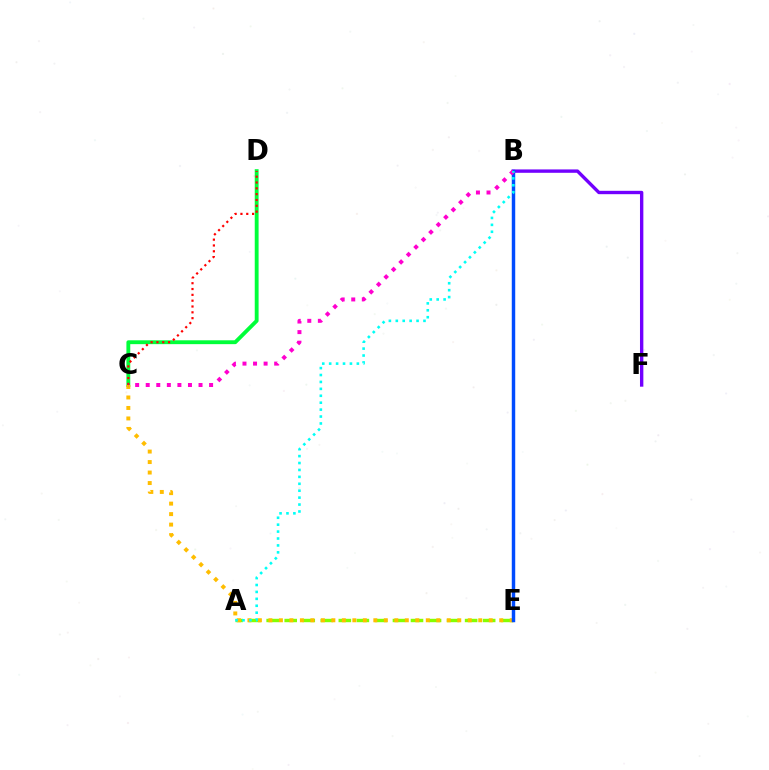{('A', 'E'): [{'color': '#84ff00', 'line_style': 'dashed', 'thickness': 2.45}], ('C', 'D'): [{'color': '#00ff39', 'line_style': 'solid', 'thickness': 2.77}, {'color': '#ff0000', 'line_style': 'dotted', 'thickness': 1.58}], ('B', 'F'): [{'color': '#7200ff', 'line_style': 'solid', 'thickness': 2.43}], ('C', 'E'): [{'color': '#ffbd00', 'line_style': 'dotted', 'thickness': 2.85}], ('B', 'E'): [{'color': '#004bff', 'line_style': 'solid', 'thickness': 2.48}], ('B', 'C'): [{'color': '#ff00cf', 'line_style': 'dotted', 'thickness': 2.87}], ('A', 'B'): [{'color': '#00fff6', 'line_style': 'dotted', 'thickness': 1.88}]}